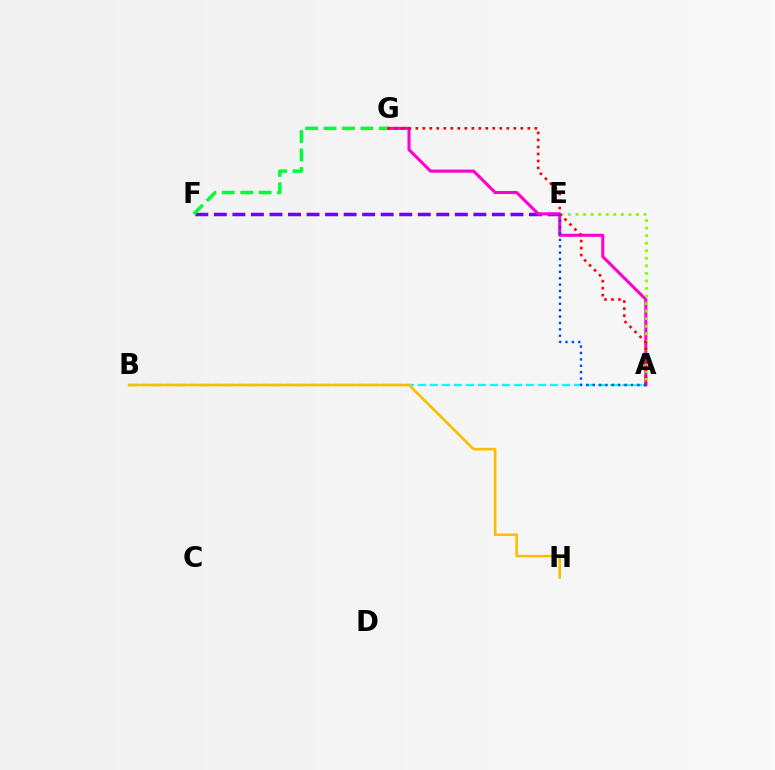{('E', 'F'): [{'color': '#7200ff', 'line_style': 'dashed', 'thickness': 2.52}], ('A', 'G'): [{'color': '#ff00cf', 'line_style': 'solid', 'thickness': 2.21}, {'color': '#ff0000', 'line_style': 'dotted', 'thickness': 1.9}], ('F', 'G'): [{'color': '#00ff39', 'line_style': 'dashed', 'thickness': 2.5}], ('A', 'B'): [{'color': '#00fff6', 'line_style': 'dashed', 'thickness': 1.63}], ('A', 'E'): [{'color': '#84ff00', 'line_style': 'dotted', 'thickness': 2.05}, {'color': '#004bff', 'line_style': 'dotted', 'thickness': 1.73}], ('B', 'H'): [{'color': '#ffbd00', 'line_style': 'solid', 'thickness': 1.89}]}